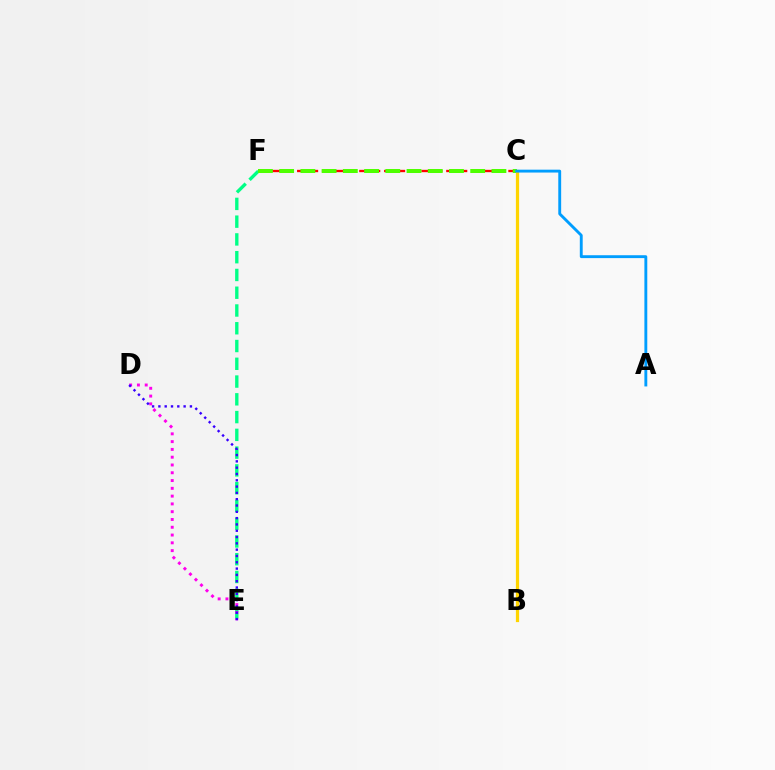{('C', 'F'): [{'color': '#ff0000', 'line_style': 'dashed', 'thickness': 1.69}, {'color': '#4fff00', 'line_style': 'dashed', 'thickness': 2.88}], ('E', 'F'): [{'color': '#00ff86', 'line_style': 'dashed', 'thickness': 2.41}], ('D', 'E'): [{'color': '#ff00ed', 'line_style': 'dotted', 'thickness': 2.12}, {'color': '#3700ff', 'line_style': 'dotted', 'thickness': 1.71}], ('B', 'C'): [{'color': '#ffd500', 'line_style': 'solid', 'thickness': 2.32}], ('A', 'C'): [{'color': '#009eff', 'line_style': 'solid', 'thickness': 2.07}]}